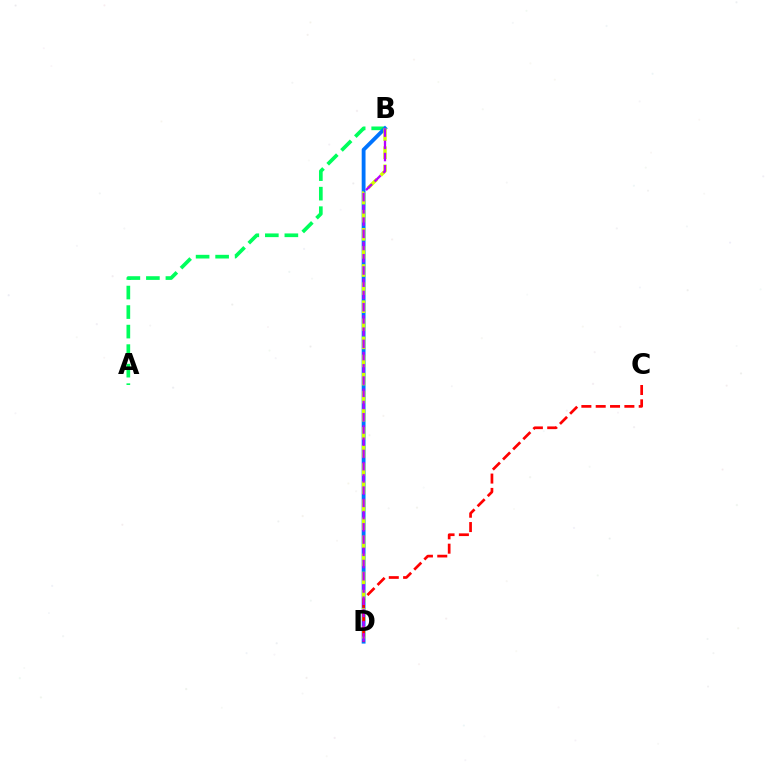{('A', 'B'): [{'color': '#00ff5c', 'line_style': 'dashed', 'thickness': 2.65}], ('B', 'D'): [{'color': '#0074ff', 'line_style': 'solid', 'thickness': 2.76}, {'color': '#d1ff00', 'line_style': 'dashed', 'thickness': 2.46}, {'color': '#b900ff', 'line_style': 'dashed', 'thickness': 1.66}], ('C', 'D'): [{'color': '#ff0000', 'line_style': 'dashed', 'thickness': 1.95}]}